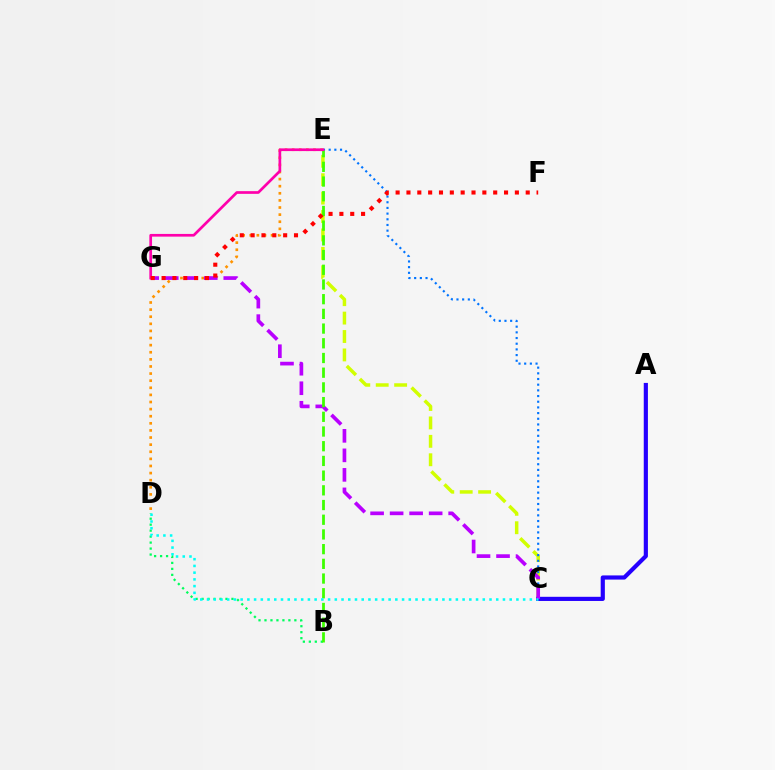{('C', 'E'): [{'color': '#d1ff00', 'line_style': 'dashed', 'thickness': 2.5}, {'color': '#0074ff', 'line_style': 'dotted', 'thickness': 1.54}], ('D', 'E'): [{'color': '#ff9400', 'line_style': 'dotted', 'thickness': 1.93}], ('B', 'D'): [{'color': '#00ff5c', 'line_style': 'dotted', 'thickness': 1.62}], ('A', 'C'): [{'color': '#2500ff', 'line_style': 'solid', 'thickness': 3.0}], ('C', 'G'): [{'color': '#b900ff', 'line_style': 'dashed', 'thickness': 2.65}], ('B', 'E'): [{'color': '#3dff00', 'line_style': 'dashed', 'thickness': 2.0}], ('E', 'G'): [{'color': '#ff00ac', 'line_style': 'solid', 'thickness': 1.94}], ('F', 'G'): [{'color': '#ff0000', 'line_style': 'dotted', 'thickness': 2.95}], ('C', 'D'): [{'color': '#00fff6', 'line_style': 'dotted', 'thickness': 1.83}]}